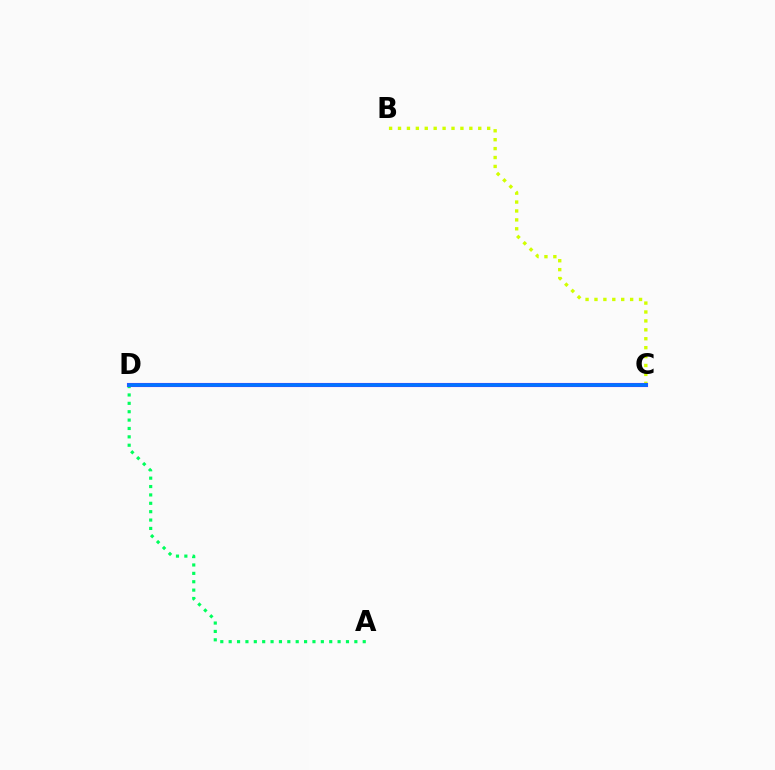{('B', 'C'): [{'color': '#d1ff00', 'line_style': 'dotted', 'thickness': 2.42}], ('A', 'D'): [{'color': '#00ff5c', 'line_style': 'dotted', 'thickness': 2.28}], ('C', 'D'): [{'color': '#b900ff', 'line_style': 'solid', 'thickness': 2.95}, {'color': '#ff0000', 'line_style': 'dotted', 'thickness': 1.66}, {'color': '#0074ff', 'line_style': 'solid', 'thickness': 2.67}]}